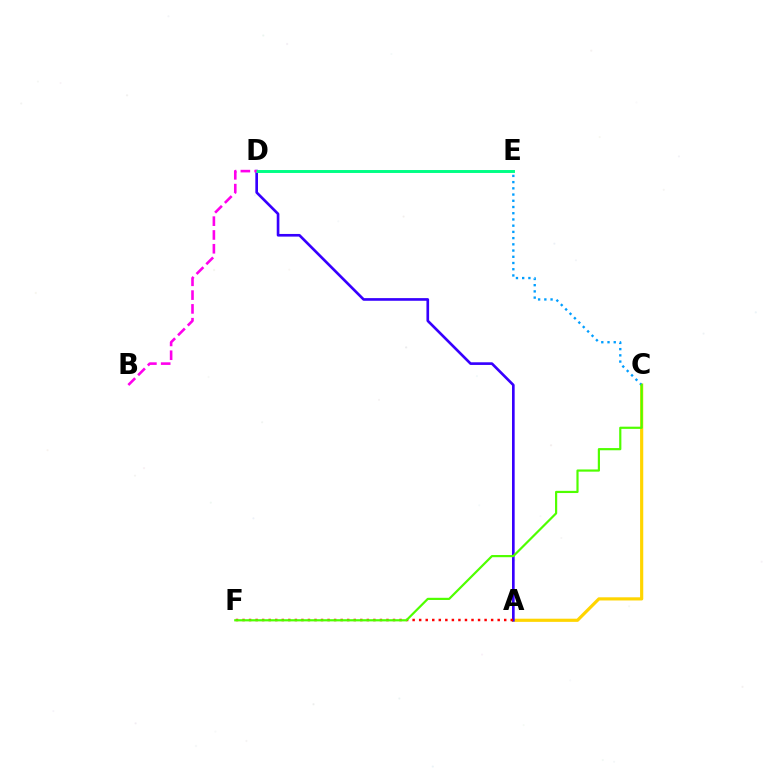{('A', 'C'): [{'color': '#ffd500', 'line_style': 'solid', 'thickness': 2.28}], ('A', 'D'): [{'color': '#3700ff', 'line_style': 'solid', 'thickness': 1.91}], ('D', 'E'): [{'color': '#00ff86', 'line_style': 'solid', 'thickness': 2.11}], ('A', 'F'): [{'color': '#ff0000', 'line_style': 'dotted', 'thickness': 1.78}], ('C', 'E'): [{'color': '#009eff', 'line_style': 'dotted', 'thickness': 1.69}], ('C', 'F'): [{'color': '#4fff00', 'line_style': 'solid', 'thickness': 1.58}], ('B', 'D'): [{'color': '#ff00ed', 'line_style': 'dashed', 'thickness': 1.87}]}